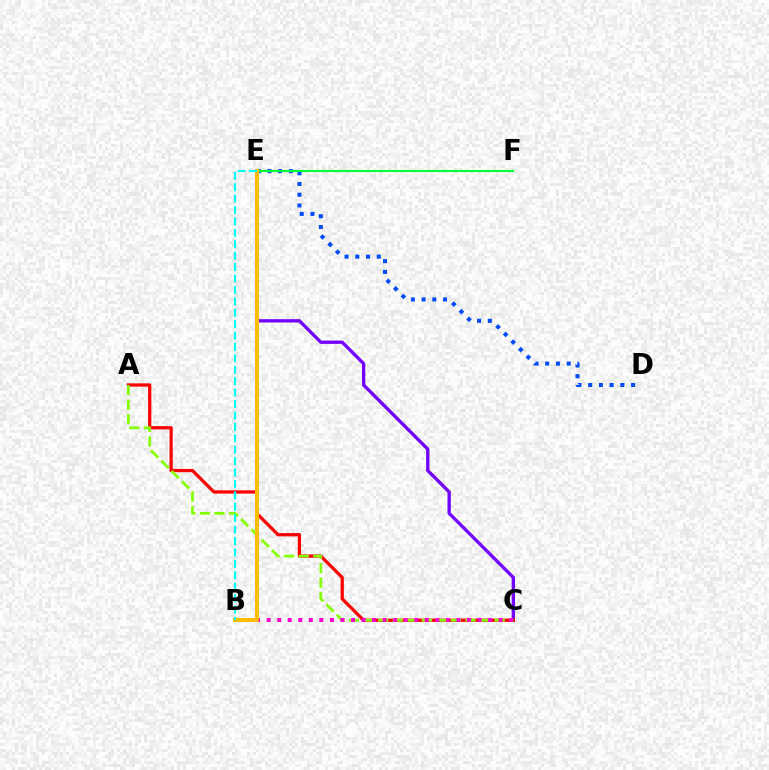{('C', 'E'): [{'color': '#7200ff', 'line_style': 'solid', 'thickness': 2.38}], ('D', 'E'): [{'color': '#004bff', 'line_style': 'dotted', 'thickness': 2.91}], ('A', 'C'): [{'color': '#ff0000', 'line_style': 'solid', 'thickness': 2.33}, {'color': '#84ff00', 'line_style': 'dashed', 'thickness': 1.98}], ('E', 'F'): [{'color': '#00ff39', 'line_style': 'solid', 'thickness': 1.54}], ('B', 'C'): [{'color': '#ff00cf', 'line_style': 'dotted', 'thickness': 2.86}], ('B', 'E'): [{'color': '#ffbd00', 'line_style': 'solid', 'thickness': 2.87}, {'color': '#00fff6', 'line_style': 'dashed', 'thickness': 1.55}]}